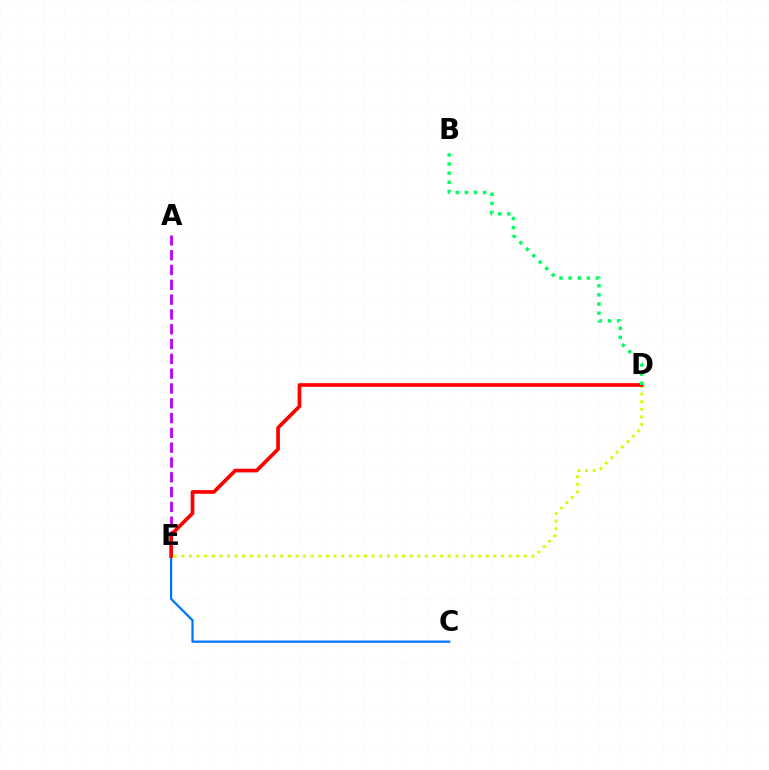{('C', 'E'): [{'color': '#0074ff', 'line_style': 'solid', 'thickness': 1.62}], ('D', 'E'): [{'color': '#d1ff00', 'line_style': 'dotted', 'thickness': 2.07}, {'color': '#ff0000', 'line_style': 'solid', 'thickness': 2.65}], ('A', 'E'): [{'color': '#b900ff', 'line_style': 'dashed', 'thickness': 2.01}], ('B', 'D'): [{'color': '#00ff5c', 'line_style': 'dotted', 'thickness': 2.48}]}